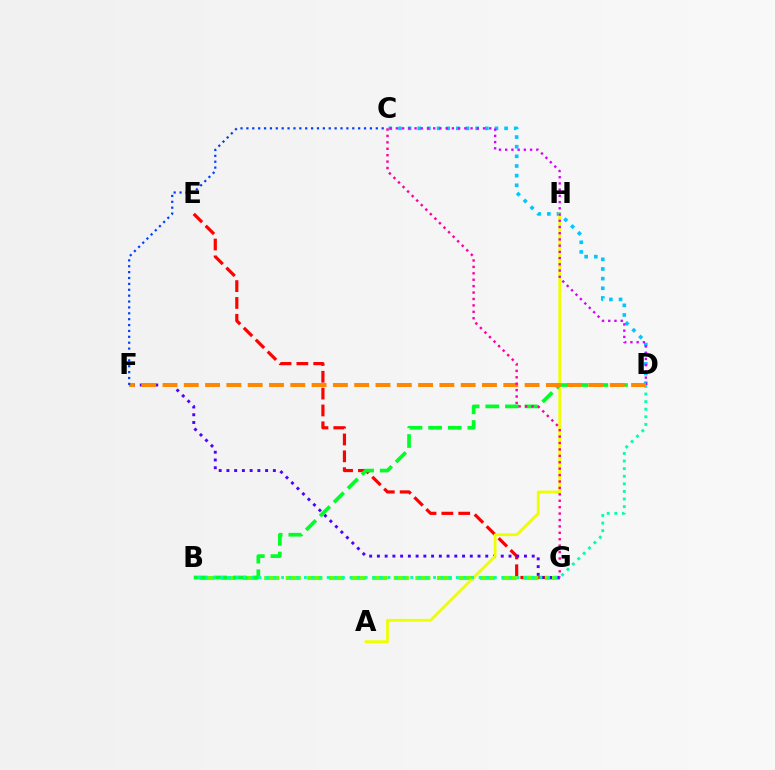{('E', 'G'): [{'color': '#ff0000', 'line_style': 'dashed', 'thickness': 2.29}], ('C', 'D'): [{'color': '#00c7ff', 'line_style': 'dotted', 'thickness': 2.62}, {'color': '#d600ff', 'line_style': 'dotted', 'thickness': 1.69}], ('B', 'G'): [{'color': '#66ff00', 'line_style': 'dashed', 'thickness': 2.93}], ('F', 'G'): [{'color': '#4f00ff', 'line_style': 'dotted', 'thickness': 2.1}], ('A', 'H'): [{'color': '#eeff00', 'line_style': 'solid', 'thickness': 2.01}], ('B', 'D'): [{'color': '#00ff27', 'line_style': 'dashed', 'thickness': 2.67}, {'color': '#00ffaf', 'line_style': 'dotted', 'thickness': 2.06}], ('D', 'F'): [{'color': '#ff8800', 'line_style': 'dashed', 'thickness': 2.89}], ('C', 'F'): [{'color': '#003fff', 'line_style': 'dotted', 'thickness': 1.6}], ('C', 'G'): [{'color': '#ff00a0', 'line_style': 'dotted', 'thickness': 1.74}]}